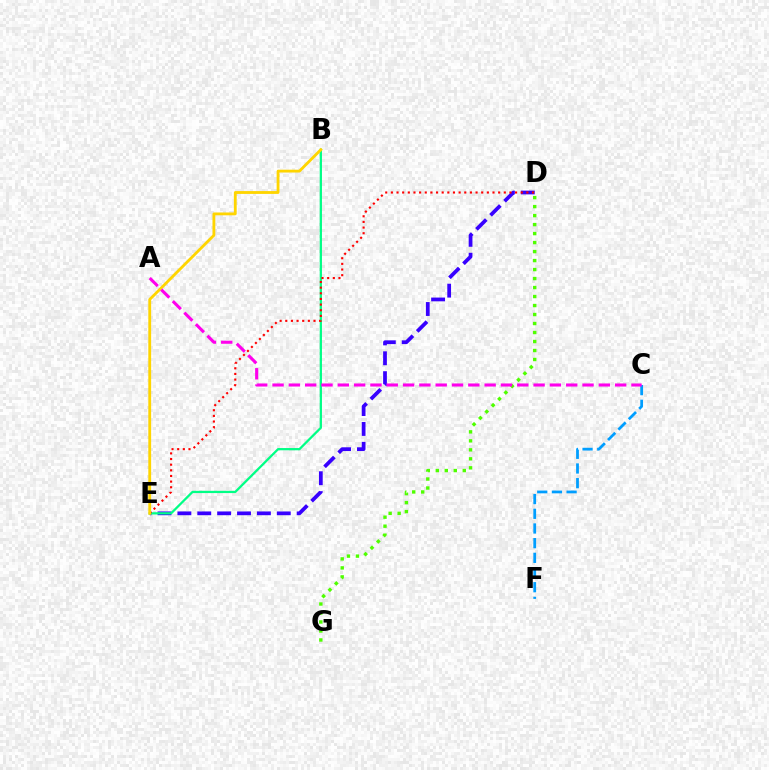{('D', 'E'): [{'color': '#3700ff', 'line_style': 'dashed', 'thickness': 2.7}, {'color': '#ff0000', 'line_style': 'dotted', 'thickness': 1.53}], ('B', 'E'): [{'color': '#00ff86', 'line_style': 'solid', 'thickness': 1.63}, {'color': '#ffd500', 'line_style': 'solid', 'thickness': 2.03}], ('C', 'F'): [{'color': '#009eff', 'line_style': 'dashed', 'thickness': 1.99}], ('D', 'G'): [{'color': '#4fff00', 'line_style': 'dotted', 'thickness': 2.44}], ('A', 'C'): [{'color': '#ff00ed', 'line_style': 'dashed', 'thickness': 2.22}]}